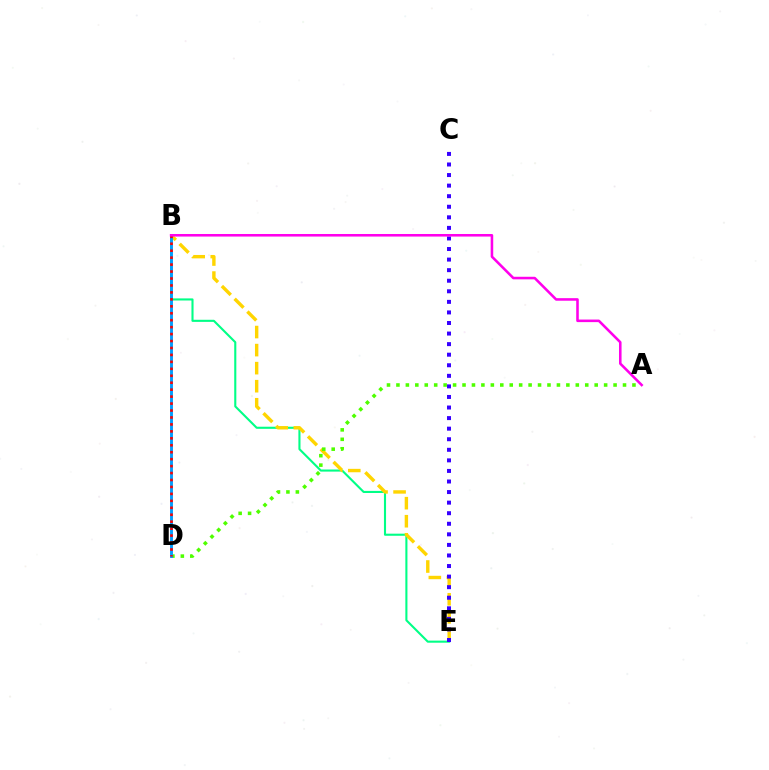{('B', 'E'): [{'color': '#00ff86', 'line_style': 'solid', 'thickness': 1.51}, {'color': '#ffd500', 'line_style': 'dashed', 'thickness': 2.45}], ('C', 'E'): [{'color': '#3700ff', 'line_style': 'dotted', 'thickness': 2.87}], ('A', 'D'): [{'color': '#4fff00', 'line_style': 'dotted', 'thickness': 2.56}], ('B', 'D'): [{'color': '#009eff', 'line_style': 'solid', 'thickness': 2.08}, {'color': '#ff0000', 'line_style': 'dotted', 'thickness': 1.89}], ('A', 'B'): [{'color': '#ff00ed', 'line_style': 'solid', 'thickness': 1.85}]}